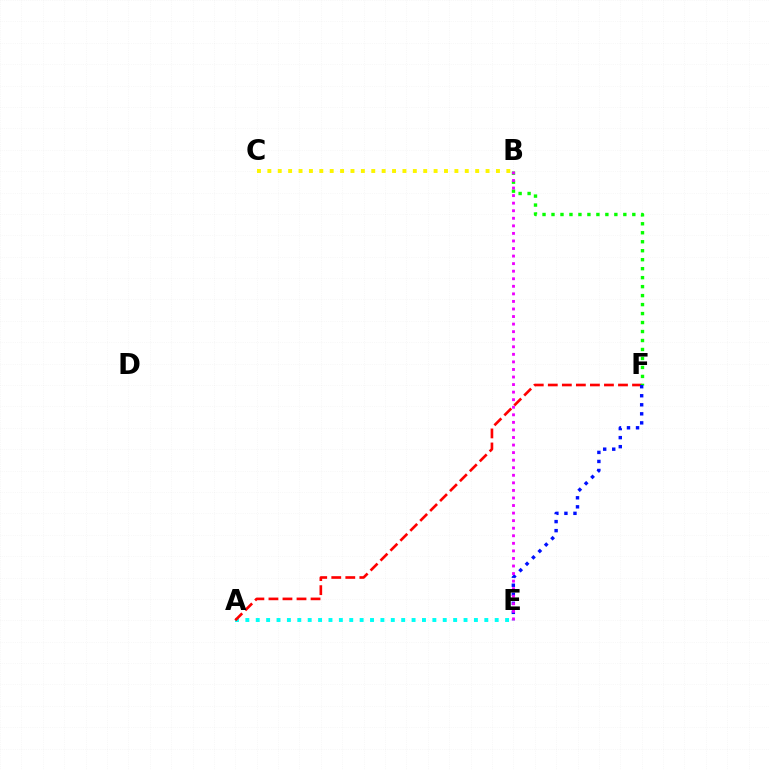{('A', 'E'): [{'color': '#00fff6', 'line_style': 'dotted', 'thickness': 2.82}], ('A', 'F'): [{'color': '#ff0000', 'line_style': 'dashed', 'thickness': 1.91}], ('B', 'C'): [{'color': '#fcf500', 'line_style': 'dotted', 'thickness': 2.82}], ('B', 'F'): [{'color': '#08ff00', 'line_style': 'dotted', 'thickness': 2.44}], ('E', 'F'): [{'color': '#0010ff', 'line_style': 'dotted', 'thickness': 2.46}], ('B', 'E'): [{'color': '#ee00ff', 'line_style': 'dotted', 'thickness': 2.05}]}